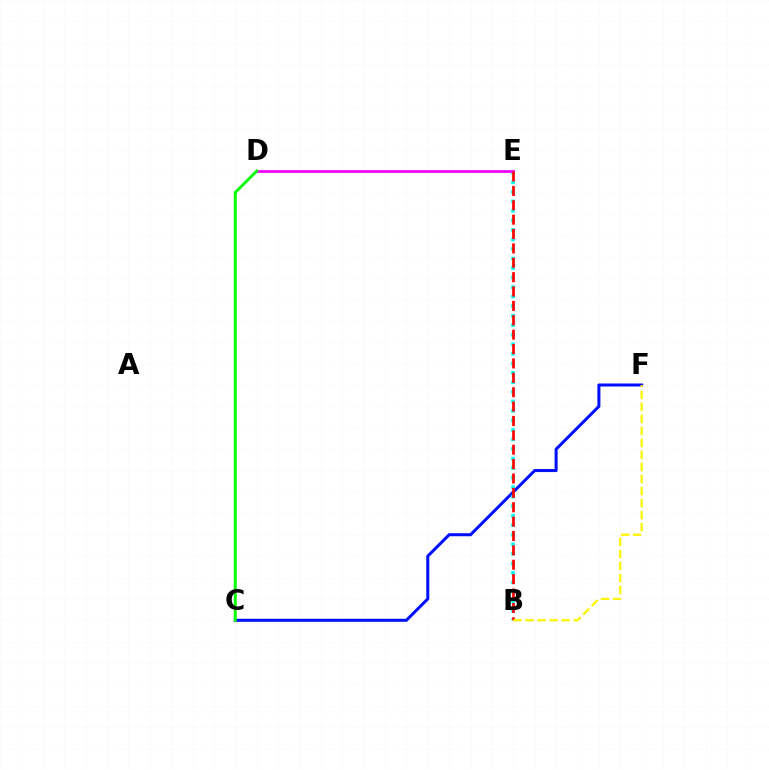{('C', 'F'): [{'color': '#0010ff', 'line_style': 'solid', 'thickness': 2.19}], ('B', 'E'): [{'color': '#00fff6', 'line_style': 'dotted', 'thickness': 2.59}, {'color': '#ff0000', 'line_style': 'dashed', 'thickness': 1.95}], ('D', 'E'): [{'color': '#ee00ff', 'line_style': 'solid', 'thickness': 1.98}], ('C', 'D'): [{'color': '#08ff00', 'line_style': 'solid', 'thickness': 2.08}], ('B', 'F'): [{'color': '#fcf500', 'line_style': 'dashed', 'thickness': 1.64}]}